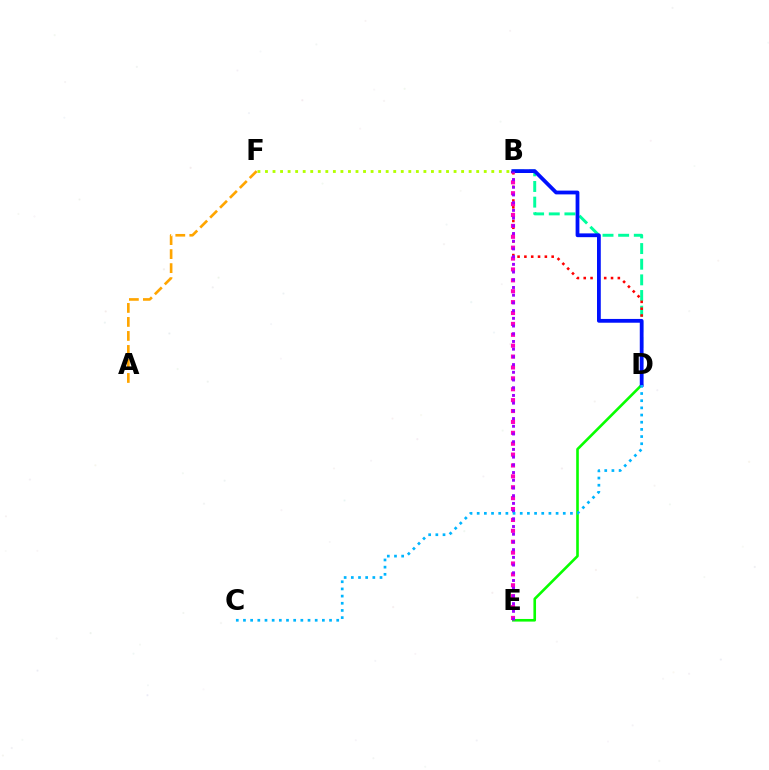{('B', 'D'): [{'color': '#00ff9d', 'line_style': 'dashed', 'thickness': 2.13}, {'color': '#ff0000', 'line_style': 'dotted', 'thickness': 1.85}, {'color': '#0010ff', 'line_style': 'solid', 'thickness': 2.72}], ('D', 'E'): [{'color': '#08ff00', 'line_style': 'solid', 'thickness': 1.89}], ('B', 'F'): [{'color': '#b3ff00', 'line_style': 'dotted', 'thickness': 2.05}], ('B', 'E'): [{'color': '#ff00bd', 'line_style': 'dotted', 'thickness': 2.96}, {'color': '#9b00ff', 'line_style': 'dotted', 'thickness': 2.1}], ('A', 'F'): [{'color': '#ffa500', 'line_style': 'dashed', 'thickness': 1.9}], ('C', 'D'): [{'color': '#00b5ff', 'line_style': 'dotted', 'thickness': 1.95}]}